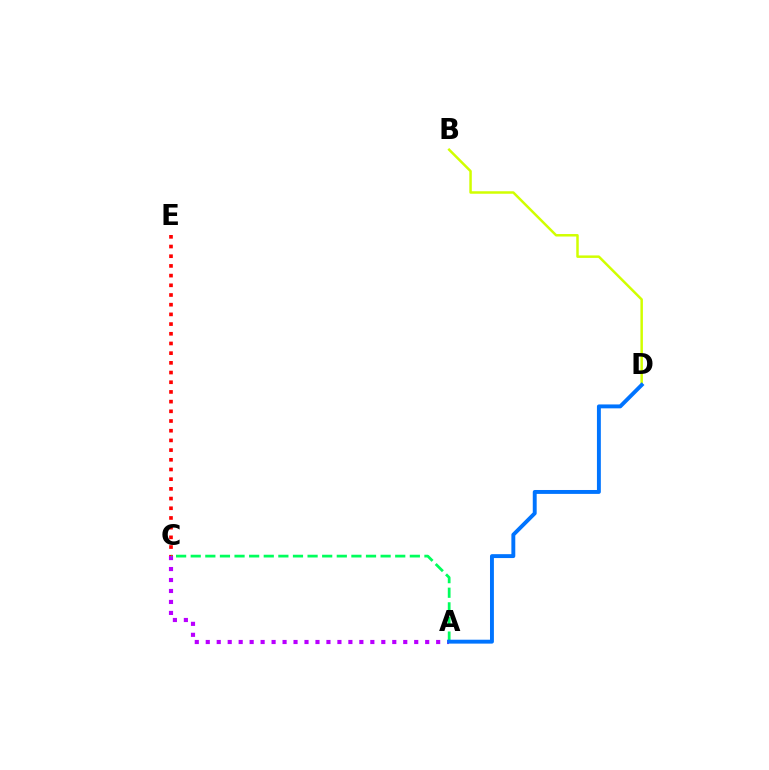{('B', 'D'): [{'color': '#d1ff00', 'line_style': 'solid', 'thickness': 1.79}], ('C', 'E'): [{'color': '#ff0000', 'line_style': 'dotted', 'thickness': 2.63}], ('A', 'C'): [{'color': '#b900ff', 'line_style': 'dotted', 'thickness': 2.98}, {'color': '#00ff5c', 'line_style': 'dashed', 'thickness': 1.98}], ('A', 'D'): [{'color': '#0074ff', 'line_style': 'solid', 'thickness': 2.81}]}